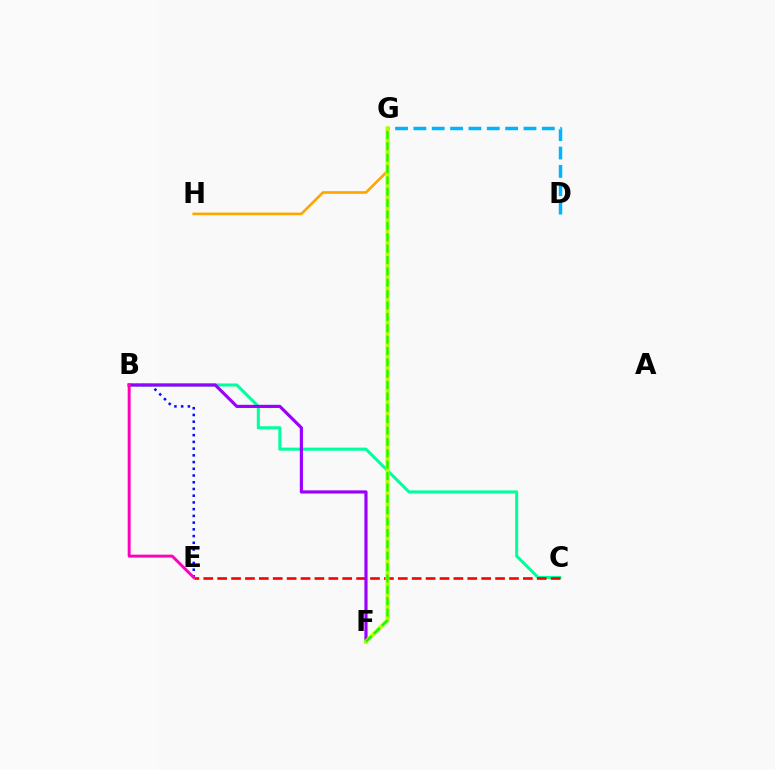{('B', 'E'): [{'color': '#0010ff', 'line_style': 'dotted', 'thickness': 1.83}, {'color': '#ff00bd', 'line_style': 'solid', 'thickness': 2.11}], ('G', 'H'): [{'color': '#ffa500', 'line_style': 'solid', 'thickness': 1.9}], ('B', 'C'): [{'color': '#00ff9d', 'line_style': 'solid', 'thickness': 2.21}], ('C', 'E'): [{'color': '#ff0000', 'line_style': 'dashed', 'thickness': 1.89}], ('B', 'F'): [{'color': '#9b00ff', 'line_style': 'solid', 'thickness': 2.28}], ('D', 'G'): [{'color': '#00b5ff', 'line_style': 'dashed', 'thickness': 2.49}], ('F', 'G'): [{'color': '#b3ff00', 'line_style': 'solid', 'thickness': 2.88}, {'color': '#08ff00', 'line_style': 'dashed', 'thickness': 1.54}]}